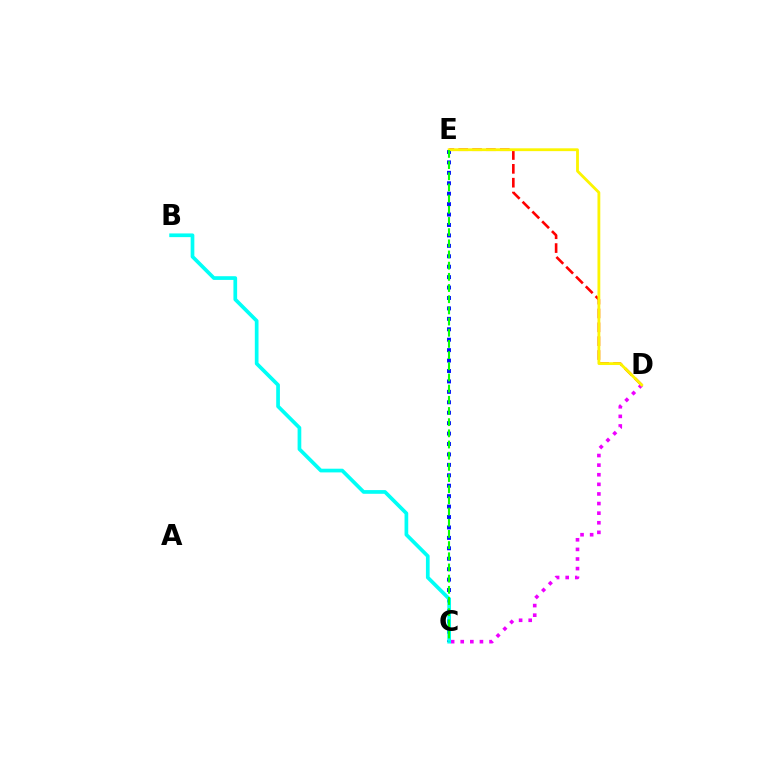{('D', 'E'): [{'color': '#ff0000', 'line_style': 'dashed', 'thickness': 1.88}, {'color': '#fcf500', 'line_style': 'solid', 'thickness': 2.03}], ('C', 'D'): [{'color': '#ee00ff', 'line_style': 'dotted', 'thickness': 2.61}], ('C', 'E'): [{'color': '#0010ff', 'line_style': 'dotted', 'thickness': 2.83}, {'color': '#08ff00', 'line_style': 'dashed', 'thickness': 1.52}], ('B', 'C'): [{'color': '#00fff6', 'line_style': 'solid', 'thickness': 2.66}]}